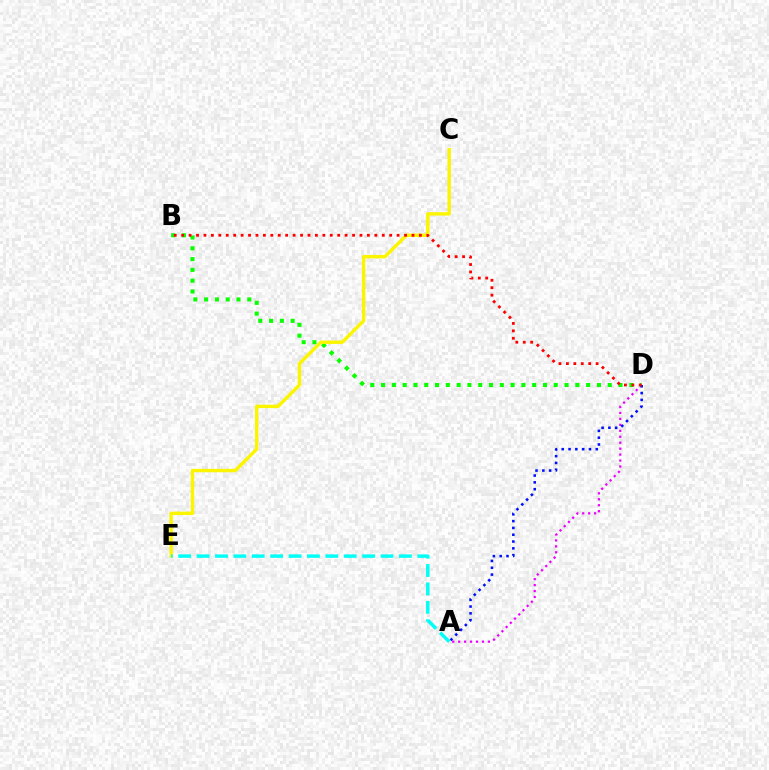{('B', 'D'): [{'color': '#08ff00', 'line_style': 'dotted', 'thickness': 2.93}, {'color': '#ff0000', 'line_style': 'dotted', 'thickness': 2.02}], ('A', 'D'): [{'color': '#ee00ff', 'line_style': 'dotted', 'thickness': 1.62}, {'color': '#0010ff', 'line_style': 'dotted', 'thickness': 1.85}], ('C', 'E'): [{'color': '#fcf500', 'line_style': 'solid', 'thickness': 2.46}], ('A', 'E'): [{'color': '#00fff6', 'line_style': 'dashed', 'thickness': 2.5}]}